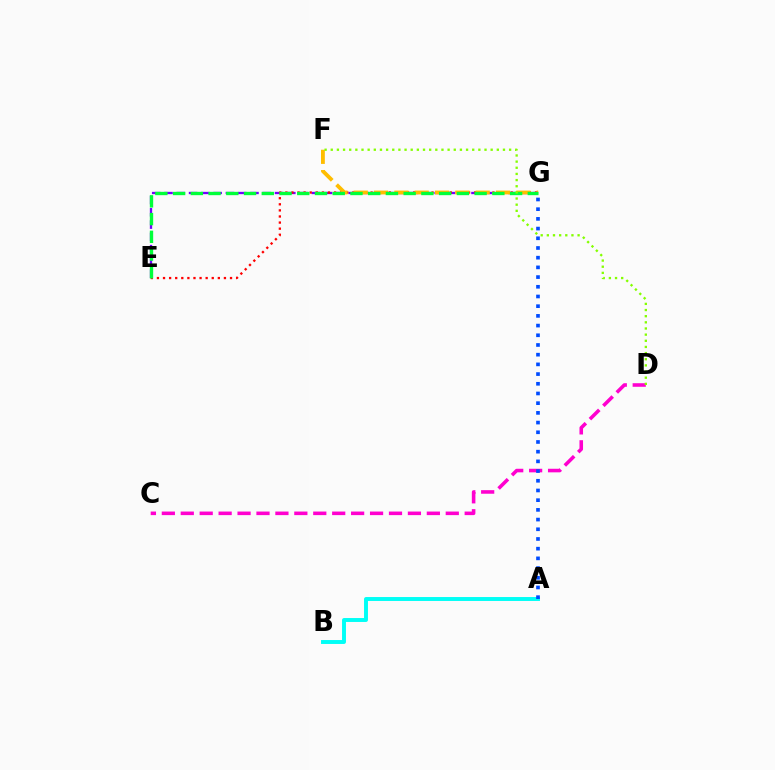{('E', 'G'): [{'color': '#7200ff', 'line_style': 'dashed', 'thickness': 1.67}, {'color': '#ff0000', 'line_style': 'dotted', 'thickness': 1.65}, {'color': '#00ff39', 'line_style': 'dashed', 'thickness': 2.41}], ('A', 'B'): [{'color': '#00fff6', 'line_style': 'solid', 'thickness': 2.82}], ('F', 'G'): [{'color': '#ffbd00', 'line_style': 'dashed', 'thickness': 2.76}], ('C', 'D'): [{'color': '#ff00cf', 'line_style': 'dashed', 'thickness': 2.57}], ('A', 'G'): [{'color': '#004bff', 'line_style': 'dotted', 'thickness': 2.64}], ('D', 'F'): [{'color': '#84ff00', 'line_style': 'dotted', 'thickness': 1.67}]}